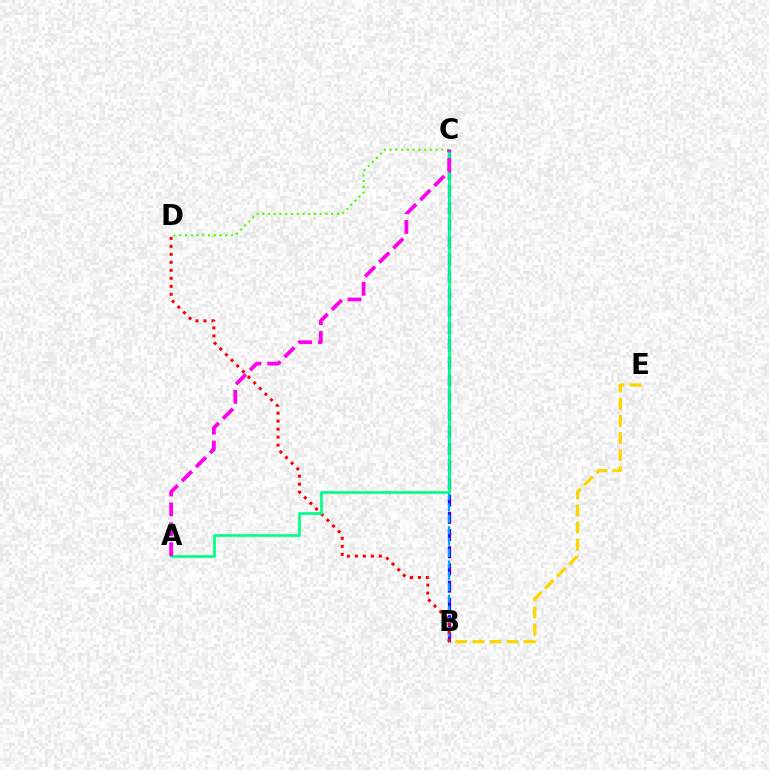{('B', 'C'): [{'color': '#3700ff', 'line_style': 'dashed', 'thickness': 2.34}, {'color': '#009eff', 'line_style': 'dashed', 'thickness': 1.55}], ('C', 'D'): [{'color': '#4fff00', 'line_style': 'dotted', 'thickness': 1.56}], ('B', 'E'): [{'color': '#ffd500', 'line_style': 'dashed', 'thickness': 2.32}], ('B', 'D'): [{'color': '#ff0000', 'line_style': 'dotted', 'thickness': 2.17}], ('A', 'C'): [{'color': '#00ff86', 'line_style': 'solid', 'thickness': 1.94}, {'color': '#ff00ed', 'line_style': 'dashed', 'thickness': 2.7}]}